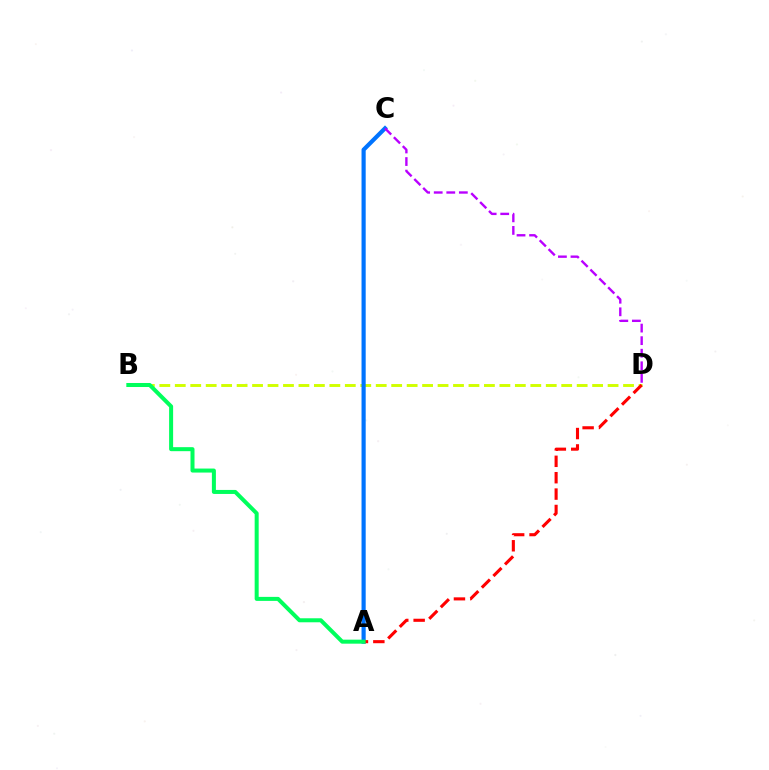{('B', 'D'): [{'color': '#d1ff00', 'line_style': 'dashed', 'thickness': 2.1}], ('A', 'C'): [{'color': '#0074ff', 'line_style': 'solid', 'thickness': 3.0}], ('A', 'D'): [{'color': '#ff0000', 'line_style': 'dashed', 'thickness': 2.23}], ('A', 'B'): [{'color': '#00ff5c', 'line_style': 'solid', 'thickness': 2.89}], ('C', 'D'): [{'color': '#b900ff', 'line_style': 'dashed', 'thickness': 1.71}]}